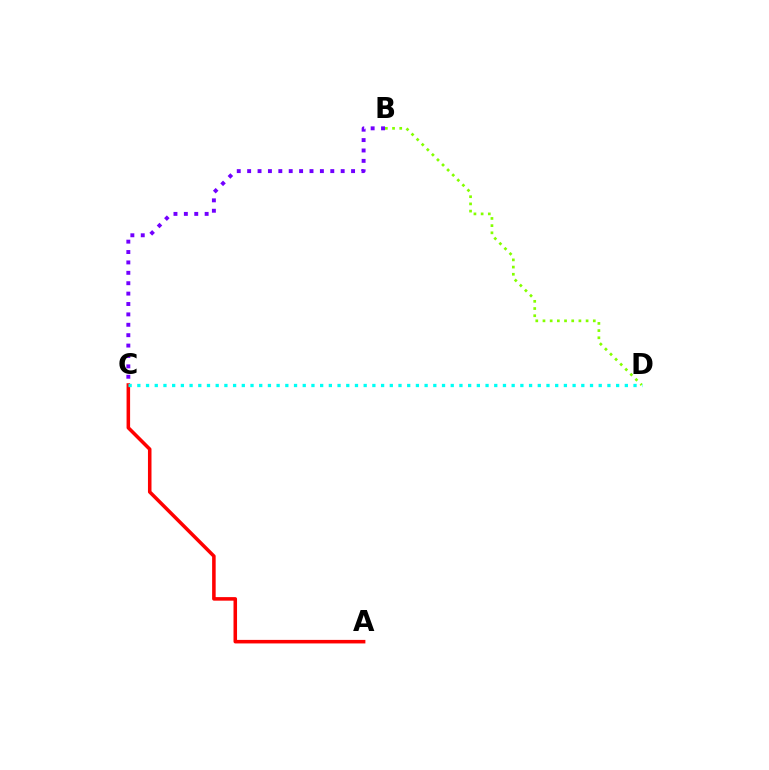{('B', 'D'): [{'color': '#84ff00', 'line_style': 'dotted', 'thickness': 1.95}], ('A', 'C'): [{'color': '#ff0000', 'line_style': 'solid', 'thickness': 2.55}], ('B', 'C'): [{'color': '#7200ff', 'line_style': 'dotted', 'thickness': 2.82}], ('C', 'D'): [{'color': '#00fff6', 'line_style': 'dotted', 'thickness': 2.37}]}